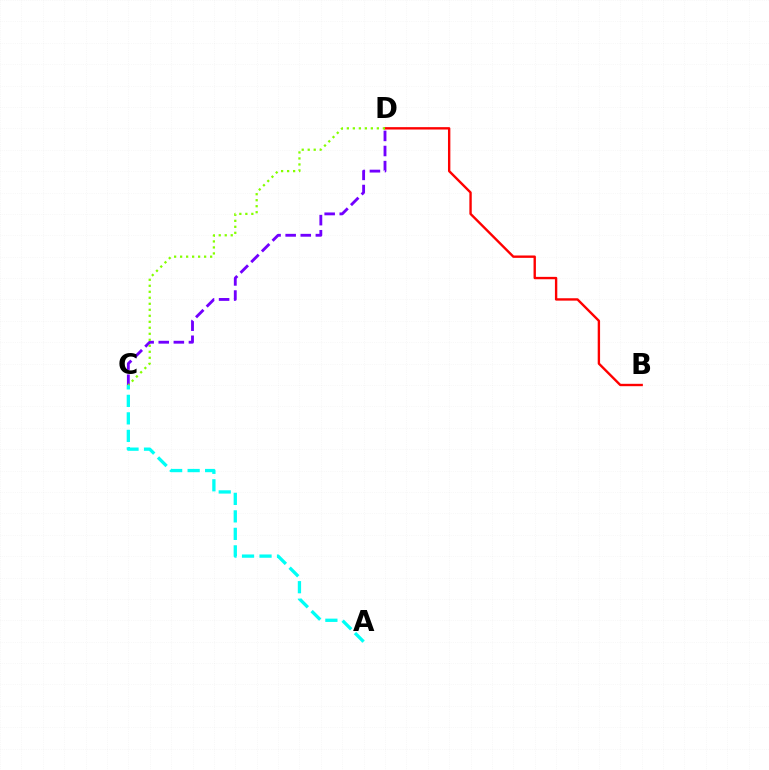{('C', 'D'): [{'color': '#7200ff', 'line_style': 'dashed', 'thickness': 2.05}, {'color': '#84ff00', 'line_style': 'dotted', 'thickness': 1.63}], ('A', 'C'): [{'color': '#00fff6', 'line_style': 'dashed', 'thickness': 2.38}], ('B', 'D'): [{'color': '#ff0000', 'line_style': 'solid', 'thickness': 1.71}]}